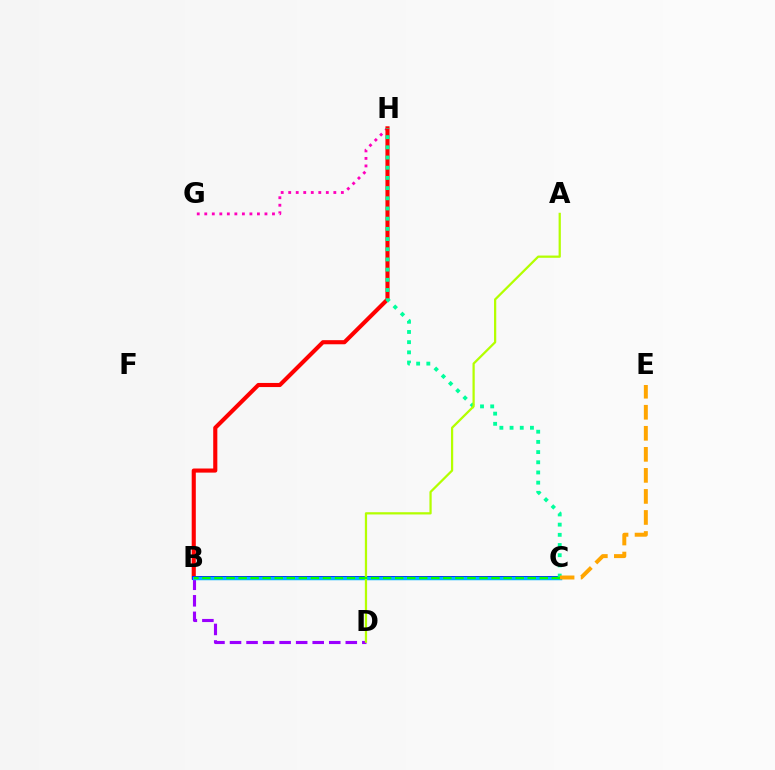{('G', 'H'): [{'color': '#ff00bd', 'line_style': 'dotted', 'thickness': 2.04}], ('B', 'D'): [{'color': '#9b00ff', 'line_style': 'dashed', 'thickness': 2.25}], ('B', 'H'): [{'color': '#ff0000', 'line_style': 'solid', 'thickness': 2.96}], ('B', 'C'): [{'color': '#0010ff', 'line_style': 'solid', 'thickness': 2.84}, {'color': '#00b5ff', 'line_style': 'solid', 'thickness': 2.52}, {'color': '#08ff00', 'line_style': 'dashed', 'thickness': 1.64}], ('C', 'H'): [{'color': '#00ff9d', 'line_style': 'dotted', 'thickness': 2.77}], ('C', 'E'): [{'color': '#ffa500', 'line_style': 'dashed', 'thickness': 2.86}], ('A', 'D'): [{'color': '#b3ff00', 'line_style': 'solid', 'thickness': 1.62}]}